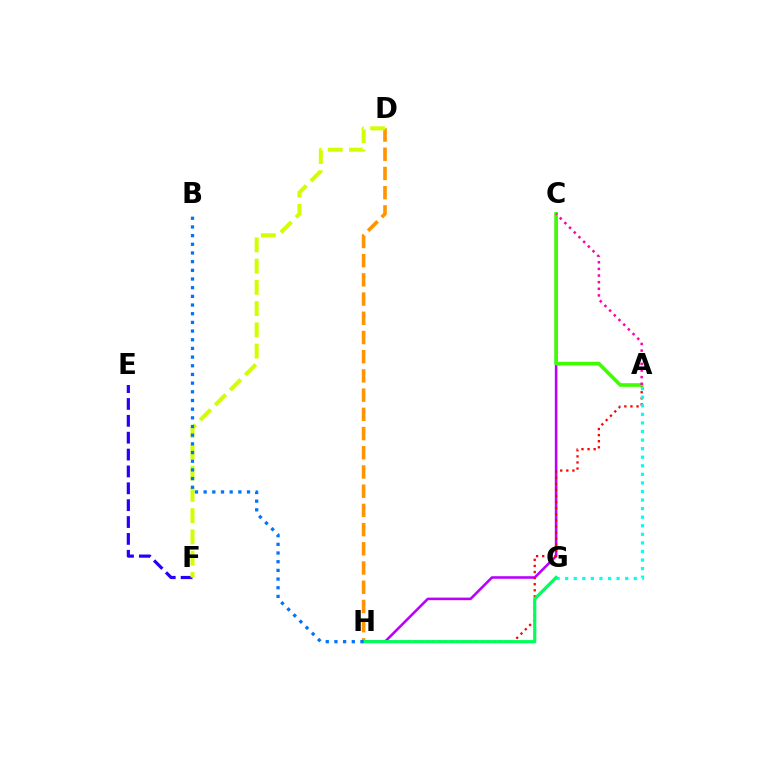{('E', 'F'): [{'color': '#2500ff', 'line_style': 'dashed', 'thickness': 2.29}], ('C', 'H'): [{'color': '#b900ff', 'line_style': 'solid', 'thickness': 1.85}], ('A', 'H'): [{'color': '#ff0000', 'line_style': 'dotted', 'thickness': 1.66}], ('A', 'G'): [{'color': '#00fff6', 'line_style': 'dotted', 'thickness': 2.33}], ('A', 'C'): [{'color': '#3dff00', 'line_style': 'solid', 'thickness': 2.61}, {'color': '#ff00ac', 'line_style': 'dotted', 'thickness': 1.8}], ('D', 'H'): [{'color': '#ff9400', 'line_style': 'dashed', 'thickness': 2.61}], ('G', 'H'): [{'color': '#00ff5c', 'line_style': 'solid', 'thickness': 2.3}], ('D', 'F'): [{'color': '#d1ff00', 'line_style': 'dashed', 'thickness': 2.89}], ('B', 'H'): [{'color': '#0074ff', 'line_style': 'dotted', 'thickness': 2.36}]}